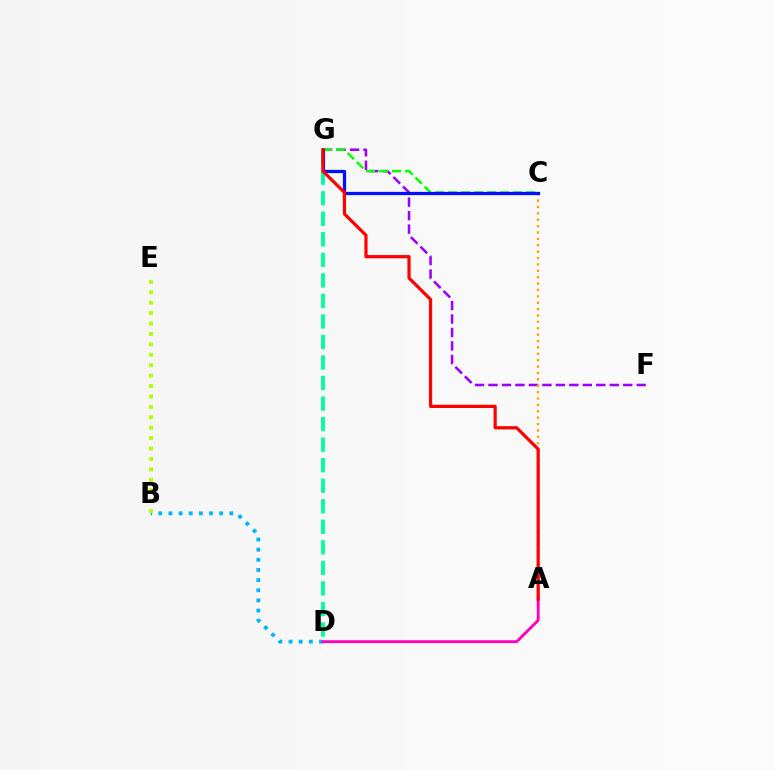{('D', 'G'): [{'color': '#00ff9d', 'line_style': 'dashed', 'thickness': 2.79}], ('B', 'D'): [{'color': '#00b5ff', 'line_style': 'dotted', 'thickness': 2.76}], ('B', 'E'): [{'color': '#b3ff00', 'line_style': 'dotted', 'thickness': 2.83}], ('F', 'G'): [{'color': '#9b00ff', 'line_style': 'dashed', 'thickness': 1.83}], ('A', 'C'): [{'color': '#ffa500', 'line_style': 'dotted', 'thickness': 1.73}], ('C', 'G'): [{'color': '#08ff00', 'line_style': 'dashed', 'thickness': 1.76}, {'color': '#0010ff', 'line_style': 'solid', 'thickness': 2.34}], ('A', 'D'): [{'color': '#ff00bd', 'line_style': 'solid', 'thickness': 2.06}], ('A', 'G'): [{'color': '#ff0000', 'line_style': 'solid', 'thickness': 2.32}]}